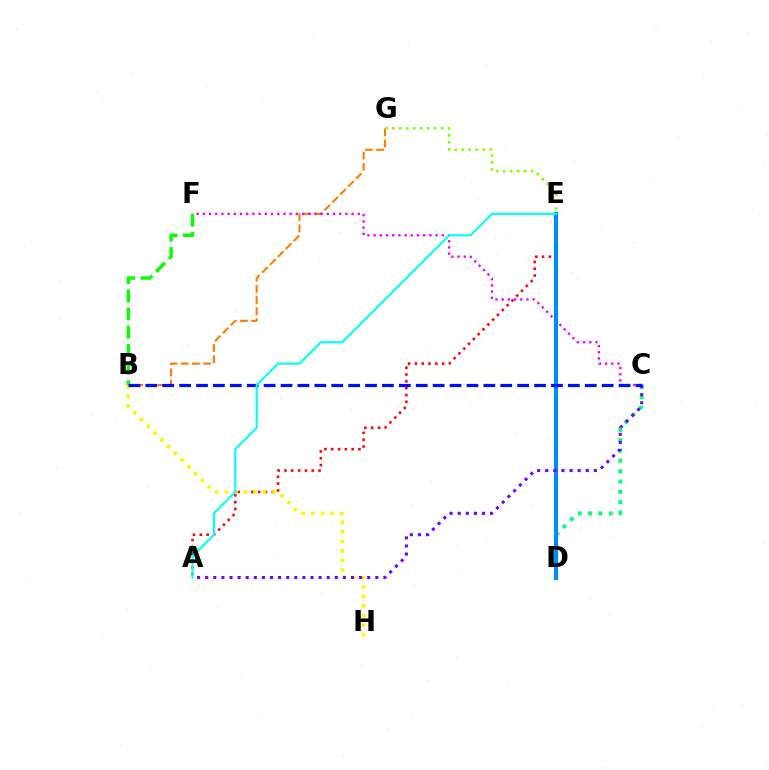{('C', 'D'): [{'color': '#00ff74', 'line_style': 'dotted', 'thickness': 2.81}], ('B', 'G'): [{'color': '#ff7c00', 'line_style': 'dashed', 'thickness': 1.52}], ('B', 'F'): [{'color': '#08ff00', 'line_style': 'dashed', 'thickness': 2.47}], ('C', 'F'): [{'color': '#ee00ff', 'line_style': 'dotted', 'thickness': 1.68}], ('D', 'E'): [{'color': '#ff0094', 'line_style': 'dotted', 'thickness': 1.6}, {'color': '#008cff', 'line_style': 'solid', 'thickness': 2.97}], ('E', 'G'): [{'color': '#84ff00', 'line_style': 'dotted', 'thickness': 1.9}], ('A', 'E'): [{'color': '#ff0000', 'line_style': 'dotted', 'thickness': 1.85}, {'color': '#00fff6', 'line_style': 'solid', 'thickness': 1.52}], ('B', 'H'): [{'color': '#fcf500', 'line_style': 'dotted', 'thickness': 2.6}], ('A', 'C'): [{'color': '#7200ff', 'line_style': 'dotted', 'thickness': 2.2}], ('B', 'C'): [{'color': '#0010ff', 'line_style': 'dashed', 'thickness': 2.3}]}